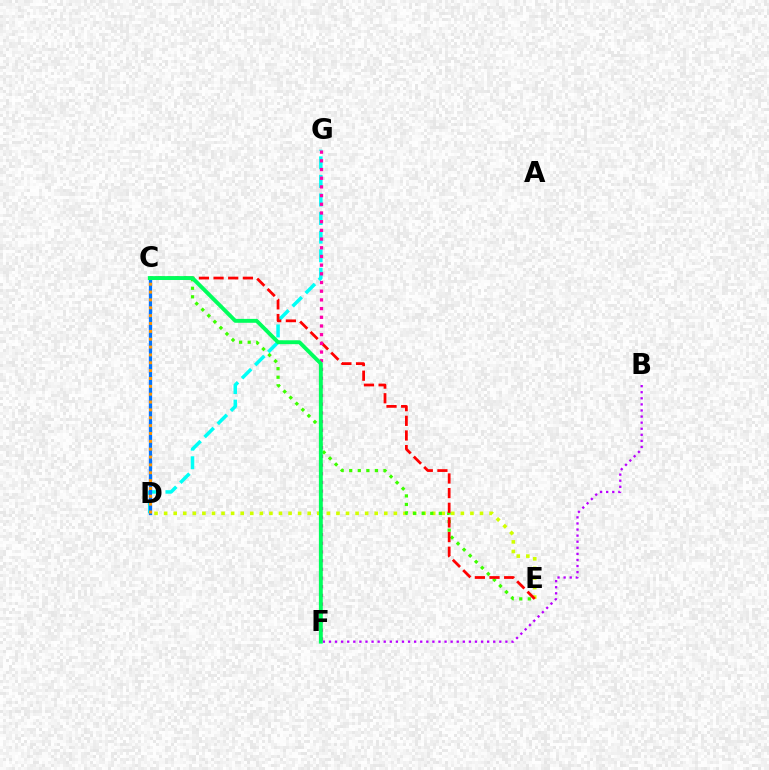{('D', 'G'): [{'color': '#00fff6', 'line_style': 'dashed', 'thickness': 2.52}], ('D', 'E'): [{'color': '#d1ff00', 'line_style': 'dotted', 'thickness': 2.6}], ('C', 'E'): [{'color': '#3dff00', 'line_style': 'dotted', 'thickness': 2.33}, {'color': '#ff0000', 'line_style': 'dashed', 'thickness': 1.99}], ('B', 'F'): [{'color': '#b900ff', 'line_style': 'dotted', 'thickness': 1.65}], ('C', 'D'): [{'color': '#2500ff', 'line_style': 'dashed', 'thickness': 1.51}, {'color': '#0074ff', 'line_style': 'solid', 'thickness': 2.34}, {'color': '#ff9400', 'line_style': 'dotted', 'thickness': 2.13}], ('F', 'G'): [{'color': '#ff00ac', 'line_style': 'dotted', 'thickness': 2.36}], ('C', 'F'): [{'color': '#00ff5c', 'line_style': 'solid', 'thickness': 2.8}]}